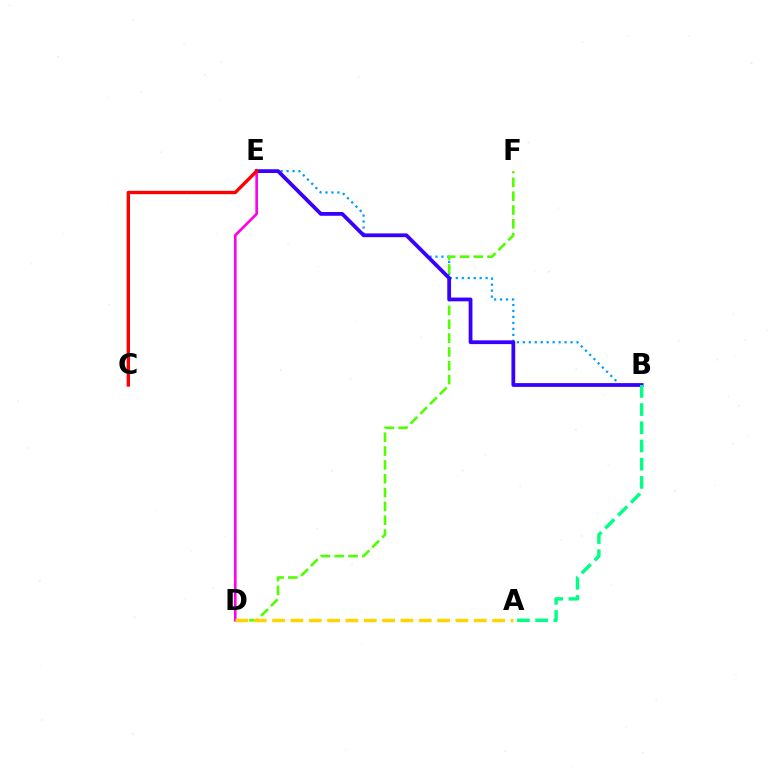{('B', 'E'): [{'color': '#009eff', 'line_style': 'dotted', 'thickness': 1.62}, {'color': '#3700ff', 'line_style': 'solid', 'thickness': 2.71}], ('D', 'F'): [{'color': '#4fff00', 'line_style': 'dashed', 'thickness': 1.88}], ('D', 'E'): [{'color': '#ff00ed', 'line_style': 'solid', 'thickness': 1.91}], ('C', 'E'): [{'color': '#ff0000', 'line_style': 'solid', 'thickness': 2.42}], ('A', 'D'): [{'color': '#ffd500', 'line_style': 'dashed', 'thickness': 2.49}], ('A', 'B'): [{'color': '#00ff86', 'line_style': 'dashed', 'thickness': 2.47}]}